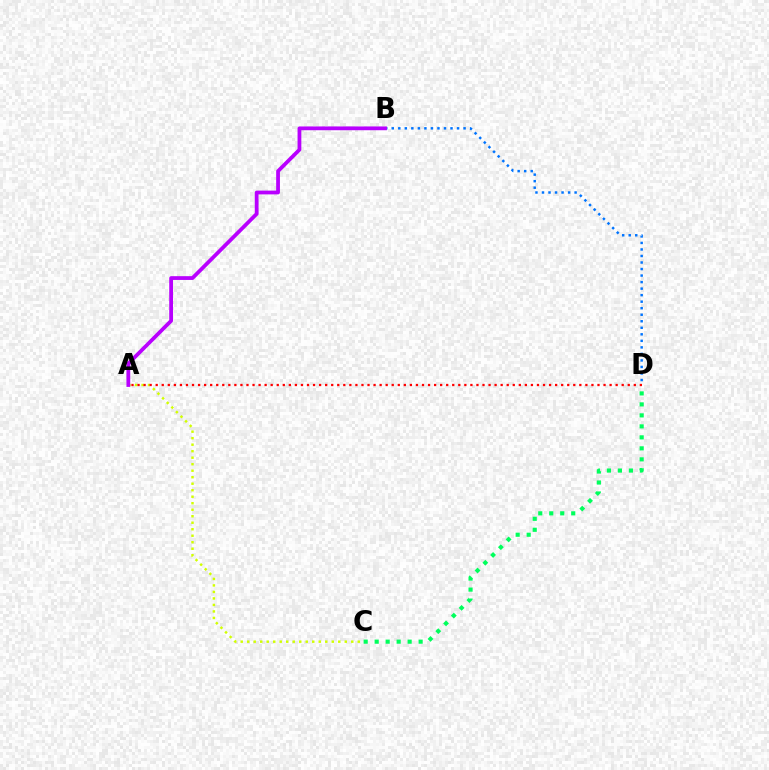{('B', 'D'): [{'color': '#0074ff', 'line_style': 'dotted', 'thickness': 1.77}], ('A', 'C'): [{'color': '#d1ff00', 'line_style': 'dotted', 'thickness': 1.77}], ('A', 'B'): [{'color': '#b900ff', 'line_style': 'solid', 'thickness': 2.72}], ('A', 'D'): [{'color': '#ff0000', 'line_style': 'dotted', 'thickness': 1.64}], ('C', 'D'): [{'color': '#00ff5c', 'line_style': 'dotted', 'thickness': 2.99}]}